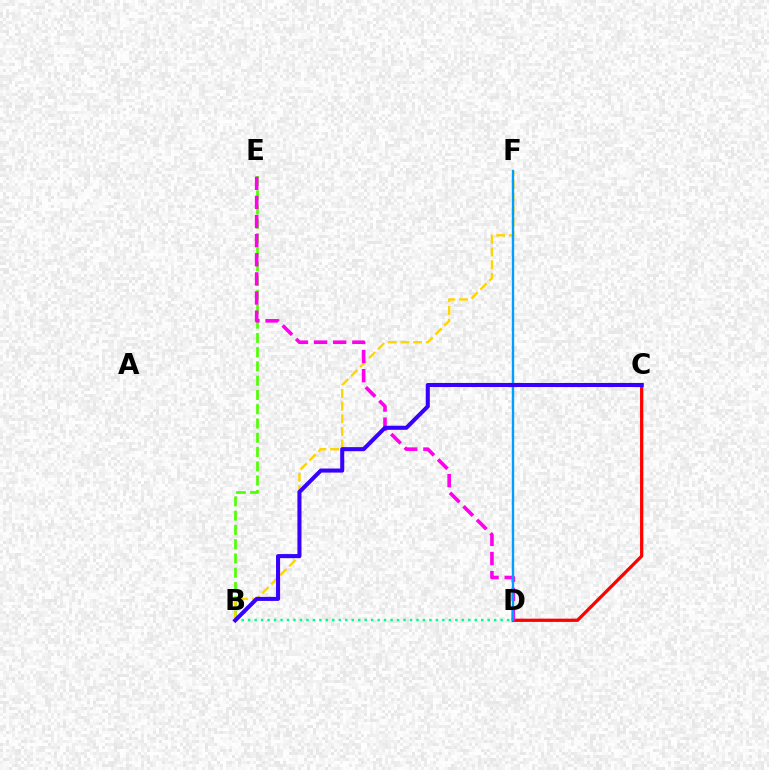{('B', 'E'): [{'color': '#4fff00', 'line_style': 'dashed', 'thickness': 1.94}], ('C', 'D'): [{'color': '#ff0000', 'line_style': 'solid', 'thickness': 2.34}], ('B', 'F'): [{'color': '#ffd500', 'line_style': 'dashed', 'thickness': 1.72}], ('D', 'E'): [{'color': '#ff00ed', 'line_style': 'dashed', 'thickness': 2.6}], ('D', 'F'): [{'color': '#009eff', 'line_style': 'solid', 'thickness': 1.72}], ('B', 'D'): [{'color': '#00ff86', 'line_style': 'dotted', 'thickness': 1.76}], ('B', 'C'): [{'color': '#3700ff', 'line_style': 'solid', 'thickness': 2.92}]}